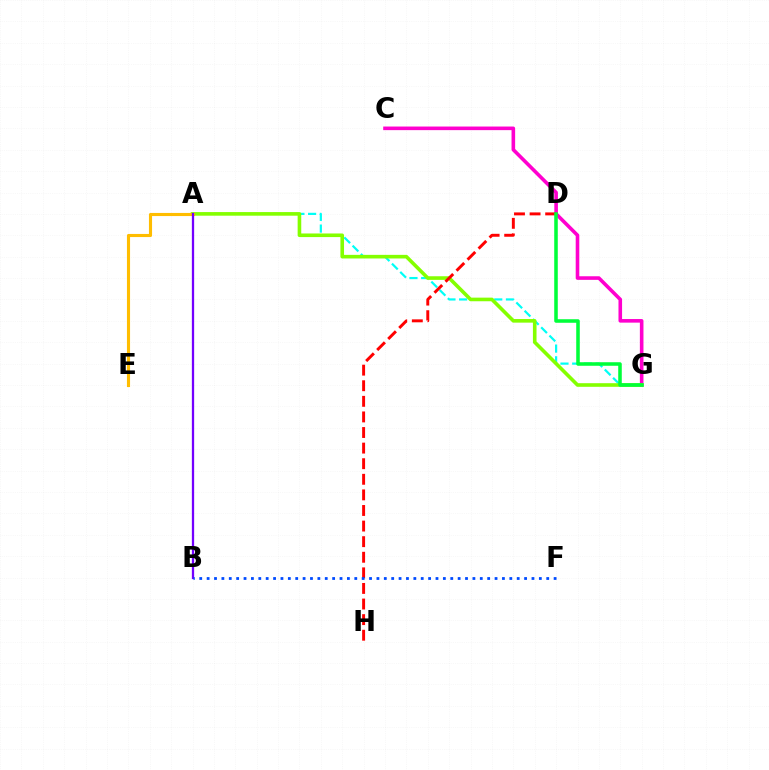{('C', 'G'): [{'color': '#ff00cf', 'line_style': 'solid', 'thickness': 2.59}], ('A', 'G'): [{'color': '#00fff6', 'line_style': 'dashed', 'thickness': 1.59}, {'color': '#84ff00', 'line_style': 'solid', 'thickness': 2.6}], ('D', 'H'): [{'color': '#ff0000', 'line_style': 'dashed', 'thickness': 2.12}], ('A', 'E'): [{'color': '#ffbd00', 'line_style': 'solid', 'thickness': 2.24}], ('A', 'B'): [{'color': '#7200ff', 'line_style': 'solid', 'thickness': 1.64}], ('B', 'F'): [{'color': '#004bff', 'line_style': 'dotted', 'thickness': 2.01}], ('D', 'G'): [{'color': '#00ff39', 'line_style': 'solid', 'thickness': 2.56}]}